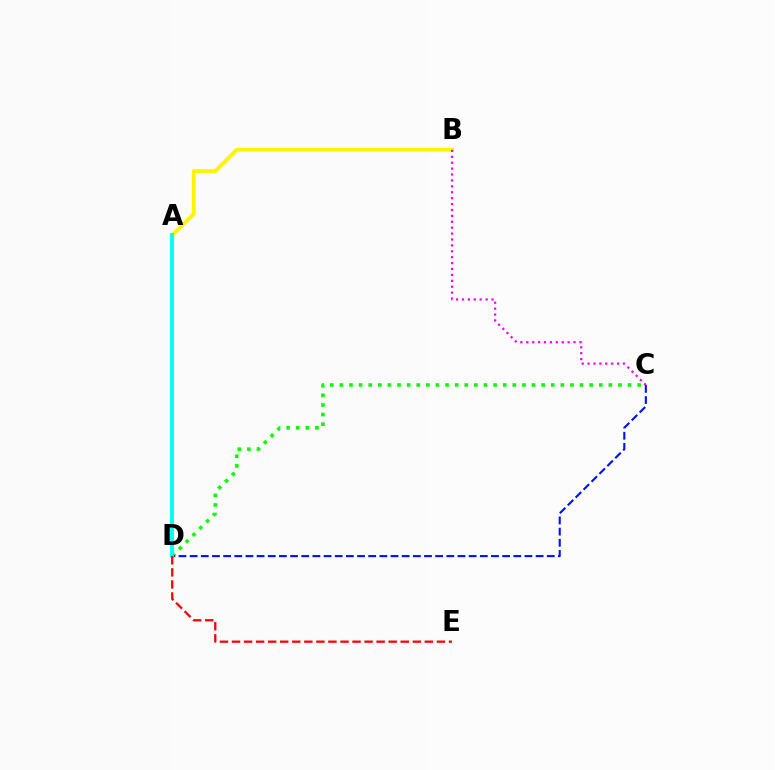{('A', 'B'): [{'color': '#fcf500', 'line_style': 'solid', 'thickness': 2.77}], ('B', 'C'): [{'color': '#ee00ff', 'line_style': 'dotted', 'thickness': 1.6}], ('C', 'D'): [{'color': '#08ff00', 'line_style': 'dotted', 'thickness': 2.61}, {'color': '#0010ff', 'line_style': 'dashed', 'thickness': 1.52}], ('A', 'D'): [{'color': '#00fff6', 'line_style': 'solid', 'thickness': 2.77}], ('D', 'E'): [{'color': '#ff0000', 'line_style': 'dashed', 'thickness': 1.64}]}